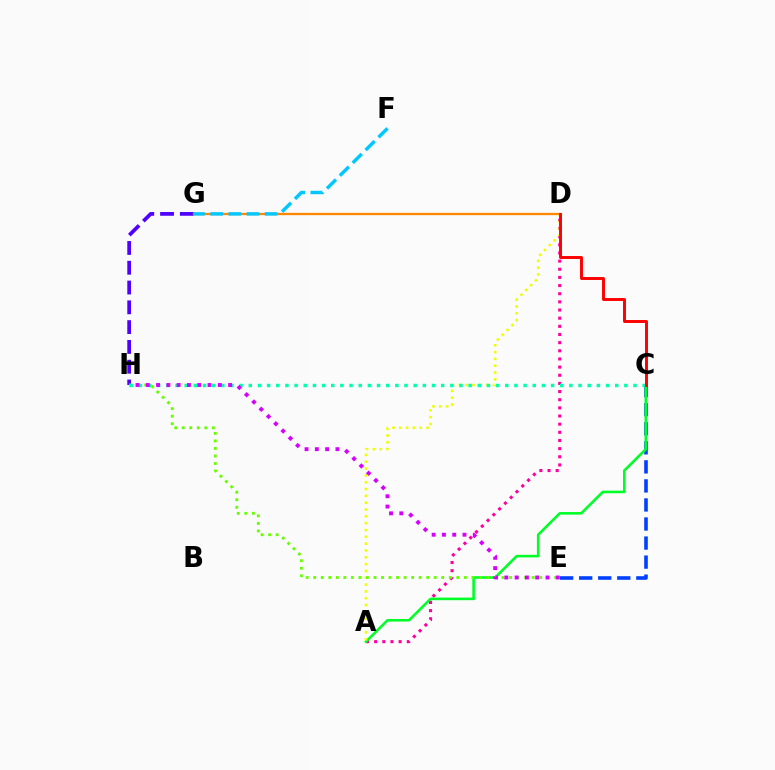{('A', 'D'): [{'color': '#ff00a0', 'line_style': 'dotted', 'thickness': 2.22}, {'color': '#eeff00', 'line_style': 'dotted', 'thickness': 1.85}], ('C', 'E'): [{'color': '#003fff', 'line_style': 'dashed', 'thickness': 2.59}], ('A', 'C'): [{'color': '#00ff27', 'line_style': 'solid', 'thickness': 1.86}], ('G', 'H'): [{'color': '#4f00ff', 'line_style': 'dashed', 'thickness': 2.69}], ('E', 'H'): [{'color': '#66ff00', 'line_style': 'dotted', 'thickness': 2.05}, {'color': '#d600ff', 'line_style': 'dotted', 'thickness': 2.8}], ('C', 'H'): [{'color': '#00ffaf', 'line_style': 'dotted', 'thickness': 2.49}], ('D', 'G'): [{'color': '#ff8800', 'line_style': 'solid', 'thickness': 1.66}], ('F', 'G'): [{'color': '#00c7ff', 'line_style': 'dashed', 'thickness': 2.47}], ('C', 'D'): [{'color': '#ff0000', 'line_style': 'solid', 'thickness': 2.12}]}